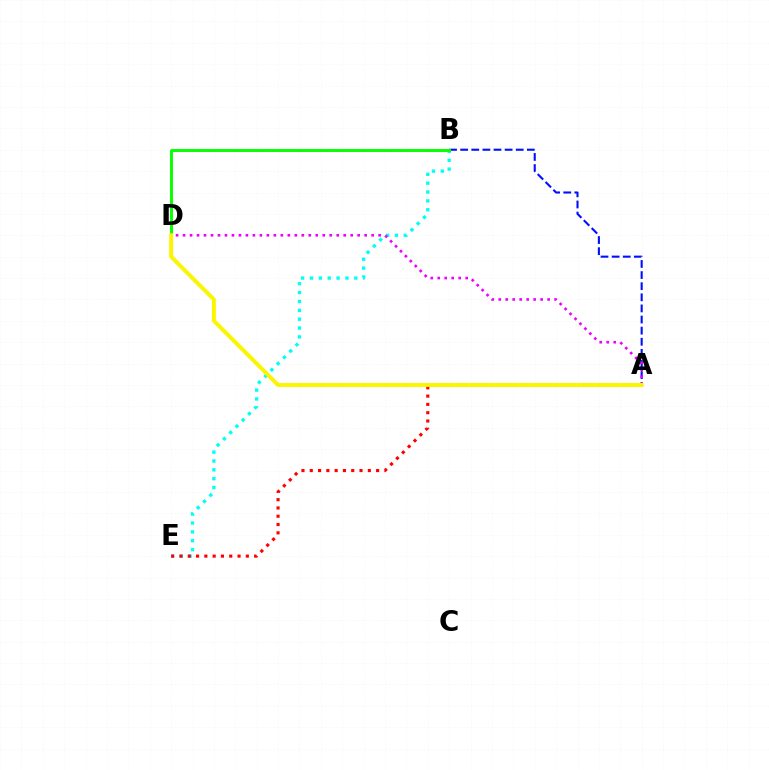{('A', 'B'): [{'color': '#0010ff', 'line_style': 'dashed', 'thickness': 1.51}], ('B', 'E'): [{'color': '#00fff6', 'line_style': 'dotted', 'thickness': 2.41}], ('A', 'D'): [{'color': '#ee00ff', 'line_style': 'dotted', 'thickness': 1.9}, {'color': '#fcf500', 'line_style': 'solid', 'thickness': 2.84}], ('B', 'D'): [{'color': '#08ff00', 'line_style': 'solid', 'thickness': 2.13}], ('A', 'E'): [{'color': '#ff0000', 'line_style': 'dotted', 'thickness': 2.25}]}